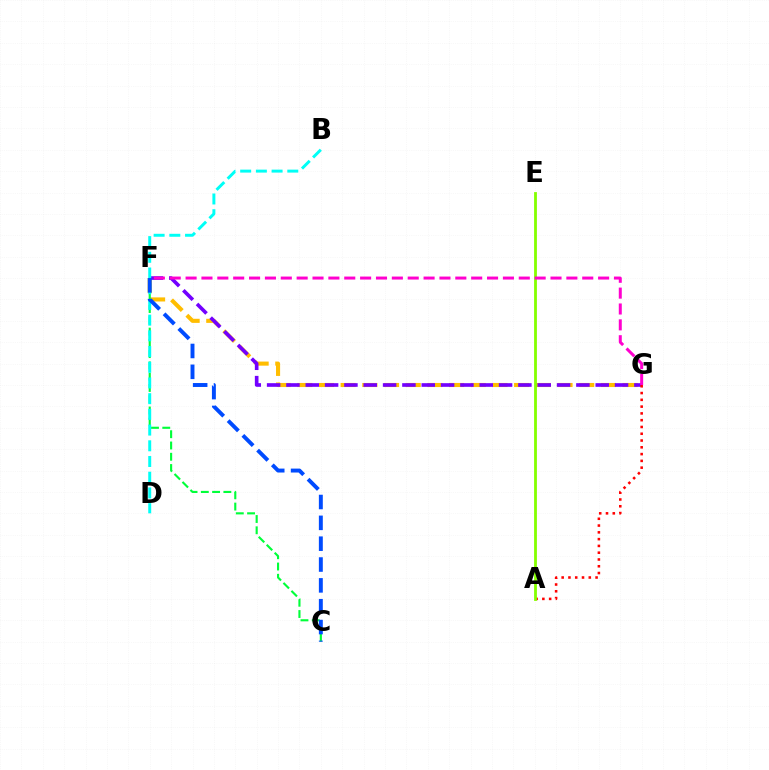{('F', 'G'): [{'color': '#ffbd00', 'line_style': 'dashed', 'thickness': 2.95}, {'color': '#7200ff', 'line_style': 'dashed', 'thickness': 2.63}, {'color': '#ff00cf', 'line_style': 'dashed', 'thickness': 2.16}], ('C', 'F'): [{'color': '#00ff39', 'line_style': 'dashed', 'thickness': 1.53}, {'color': '#004bff', 'line_style': 'dashed', 'thickness': 2.83}], ('A', 'G'): [{'color': '#ff0000', 'line_style': 'dotted', 'thickness': 1.84}], ('A', 'E'): [{'color': '#84ff00', 'line_style': 'solid', 'thickness': 2.02}], ('B', 'D'): [{'color': '#00fff6', 'line_style': 'dashed', 'thickness': 2.13}]}